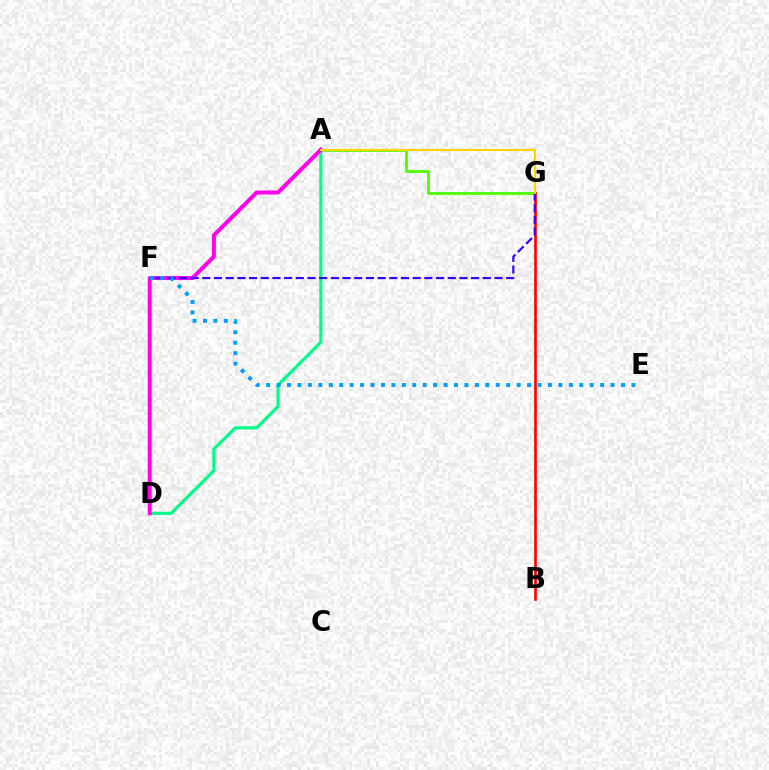{('A', 'D'): [{'color': '#00ff86', 'line_style': 'solid', 'thickness': 2.29}, {'color': '#ff00ed', 'line_style': 'solid', 'thickness': 2.87}], ('A', 'G'): [{'color': '#4fff00', 'line_style': 'solid', 'thickness': 2.04}, {'color': '#ffd500', 'line_style': 'solid', 'thickness': 1.53}], ('B', 'G'): [{'color': '#ff0000', 'line_style': 'solid', 'thickness': 1.91}], ('F', 'G'): [{'color': '#3700ff', 'line_style': 'dashed', 'thickness': 1.59}], ('E', 'F'): [{'color': '#009eff', 'line_style': 'dotted', 'thickness': 2.84}]}